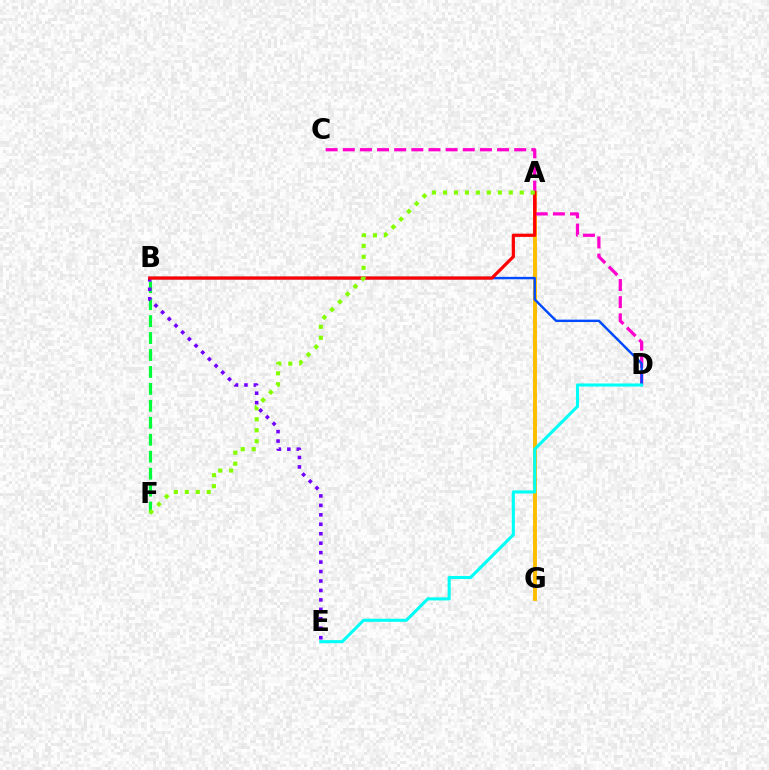{('B', 'F'): [{'color': '#00ff39', 'line_style': 'dashed', 'thickness': 2.3}], ('A', 'G'): [{'color': '#ffbd00', 'line_style': 'solid', 'thickness': 2.83}], ('B', 'E'): [{'color': '#7200ff', 'line_style': 'dotted', 'thickness': 2.57}], ('C', 'D'): [{'color': '#ff00cf', 'line_style': 'dashed', 'thickness': 2.33}], ('B', 'D'): [{'color': '#004bff', 'line_style': 'solid', 'thickness': 1.74}], ('D', 'E'): [{'color': '#00fff6', 'line_style': 'solid', 'thickness': 2.22}], ('A', 'B'): [{'color': '#ff0000', 'line_style': 'solid', 'thickness': 2.32}], ('A', 'F'): [{'color': '#84ff00', 'line_style': 'dotted', 'thickness': 2.98}]}